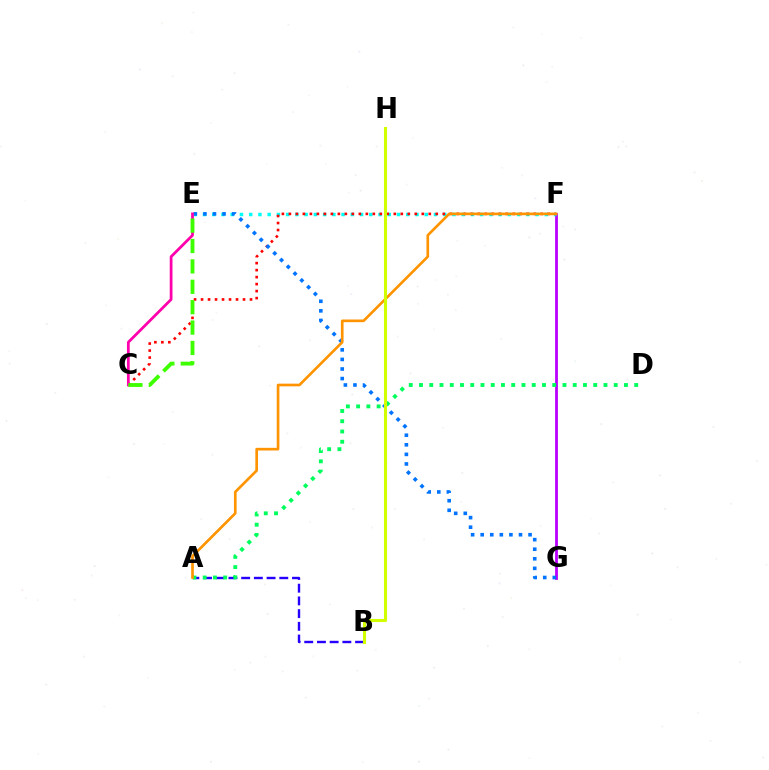{('F', 'G'): [{'color': '#b900ff', 'line_style': 'solid', 'thickness': 2.01}], ('E', 'F'): [{'color': '#00fff6', 'line_style': 'dotted', 'thickness': 2.51}], ('A', 'B'): [{'color': '#2500ff', 'line_style': 'dashed', 'thickness': 1.73}], ('C', 'F'): [{'color': '#ff0000', 'line_style': 'dotted', 'thickness': 1.9}], ('E', 'G'): [{'color': '#0074ff', 'line_style': 'dotted', 'thickness': 2.6}], ('A', 'D'): [{'color': '#00ff5c', 'line_style': 'dotted', 'thickness': 2.78}], ('A', 'F'): [{'color': '#ff9400', 'line_style': 'solid', 'thickness': 1.91}], ('C', 'E'): [{'color': '#ff00ac', 'line_style': 'solid', 'thickness': 1.99}, {'color': '#3dff00', 'line_style': 'dashed', 'thickness': 2.77}], ('B', 'H'): [{'color': '#d1ff00', 'line_style': 'solid', 'thickness': 2.22}]}